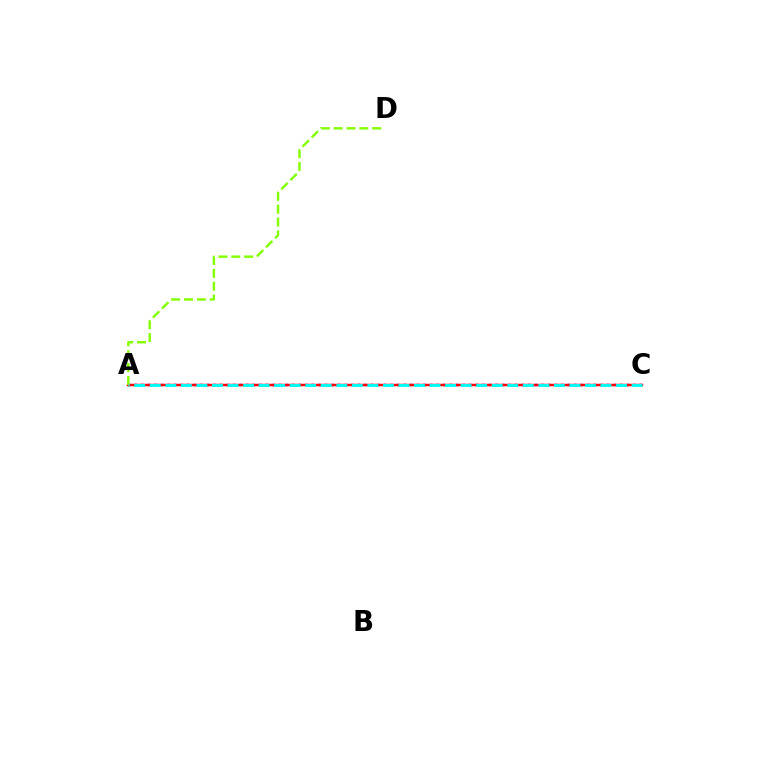{('A', 'C'): [{'color': '#7200ff', 'line_style': 'dotted', 'thickness': 1.78}, {'color': '#ff0000', 'line_style': 'solid', 'thickness': 1.78}, {'color': '#00fff6', 'line_style': 'dashed', 'thickness': 2.11}], ('A', 'D'): [{'color': '#84ff00', 'line_style': 'dashed', 'thickness': 1.75}]}